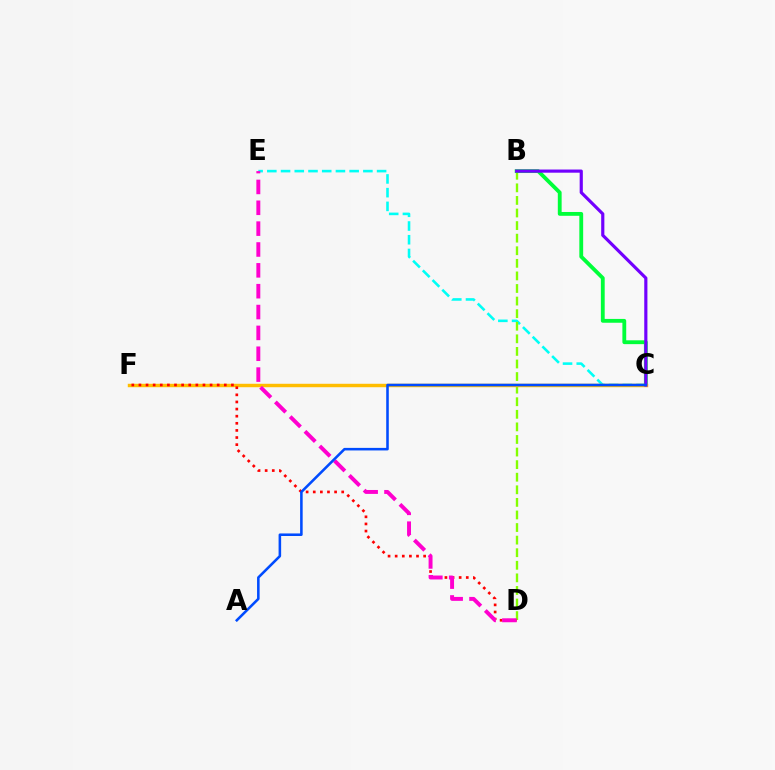{('C', 'E'): [{'color': '#00fff6', 'line_style': 'dashed', 'thickness': 1.86}], ('B', 'D'): [{'color': '#84ff00', 'line_style': 'dashed', 'thickness': 1.71}], ('B', 'C'): [{'color': '#00ff39', 'line_style': 'solid', 'thickness': 2.76}, {'color': '#7200ff', 'line_style': 'solid', 'thickness': 2.28}], ('C', 'F'): [{'color': '#ffbd00', 'line_style': 'solid', 'thickness': 2.48}], ('D', 'F'): [{'color': '#ff0000', 'line_style': 'dotted', 'thickness': 1.93}], ('D', 'E'): [{'color': '#ff00cf', 'line_style': 'dashed', 'thickness': 2.83}], ('A', 'C'): [{'color': '#004bff', 'line_style': 'solid', 'thickness': 1.84}]}